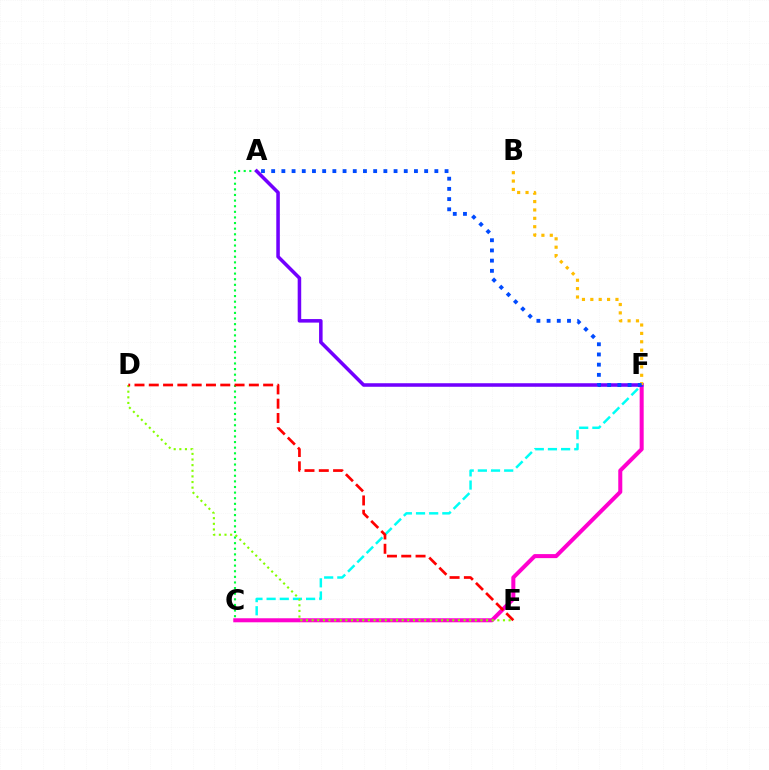{('A', 'C'): [{'color': '#00ff39', 'line_style': 'dotted', 'thickness': 1.53}], ('C', 'F'): [{'color': '#00fff6', 'line_style': 'dashed', 'thickness': 1.79}, {'color': '#ff00cf', 'line_style': 'solid', 'thickness': 2.9}], ('A', 'F'): [{'color': '#7200ff', 'line_style': 'solid', 'thickness': 2.55}, {'color': '#004bff', 'line_style': 'dotted', 'thickness': 2.77}], ('D', 'E'): [{'color': '#84ff00', 'line_style': 'dotted', 'thickness': 1.53}, {'color': '#ff0000', 'line_style': 'dashed', 'thickness': 1.94}], ('B', 'F'): [{'color': '#ffbd00', 'line_style': 'dotted', 'thickness': 2.28}]}